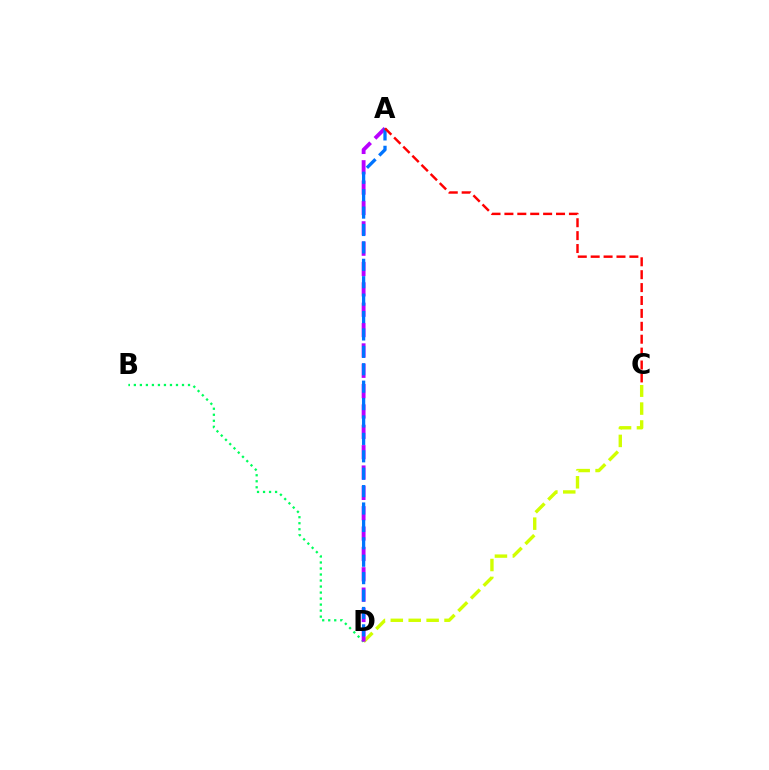{('C', 'D'): [{'color': '#d1ff00', 'line_style': 'dashed', 'thickness': 2.43}], ('B', 'D'): [{'color': '#00ff5c', 'line_style': 'dotted', 'thickness': 1.63}], ('A', 'D'): [{'color': '#b900ff', 'line_style': 'dashed', 'thickness': 2.76}, {'color': '#0074ff', 'line_style': 'dashed', 'thickness': 2.36}], ('A', 'C'): [{'color': '#ff0000', 'line_style': 'dashed', 'thickness': 1.75}]}